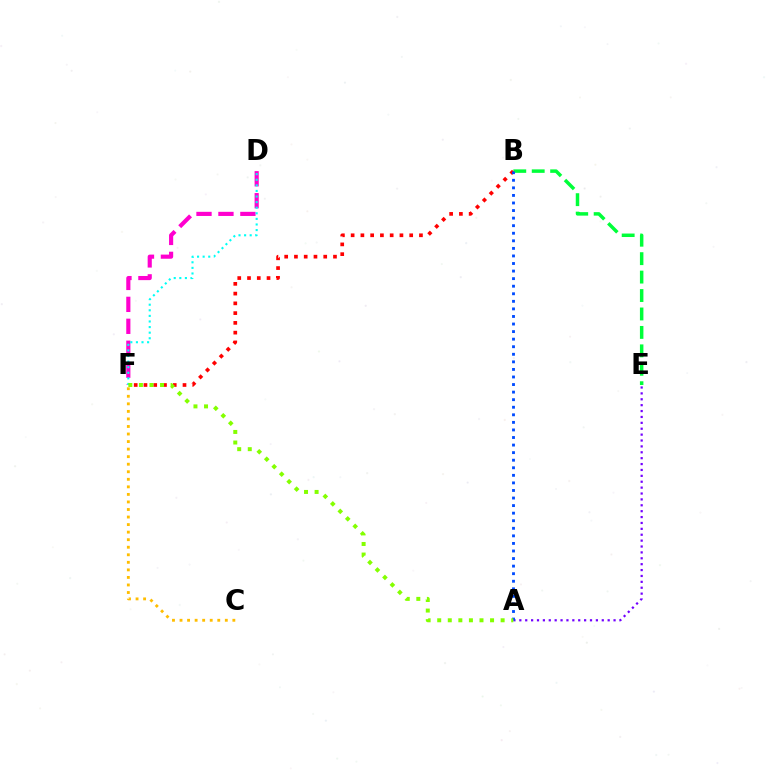{('D', 'F'): [{'color': '#ff00cf', 'line_style': 'dashed', 'thickness': 2.98}, {'color': '#00fff6', 'line_style': 'dotted', 'thickness': 1.52}], ('B', 'E'): [{'color': '#00ff39', 'line_style': 'dashed', 'thickness': 2.5}], ('C', 'F'): [{'color': '#ffbd00', 'line_style': 'dotted', 'thickness': 2.05}], ('B', 'F'): [{'color': '#ff0000', 'line_style': 'dotted', 'thickness': 2.65}], ('A', 'E'): [{'color': '#7200ff', 'line_style': 'dotted', 'thickness': 1.6}], ('A', 'B'): [{'color': '#004bff', 'line_style': 'dotted', 'thickness': 2.06}], ('A', 'F'): [{'color': '#84ff00', 'line_style': 'dotted', 'thickness': 2.87}]}